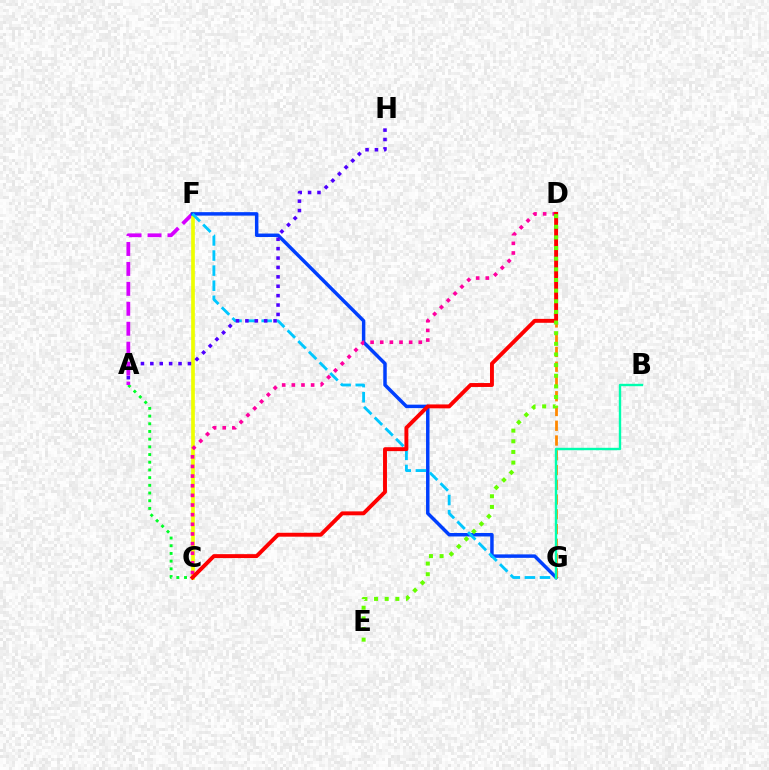{('A', 'C'): [{'color': '#00ff27', 'line_style': 'dotted', 'thickness': 2.09}], ('A', 'F'): [{'color': '#d600ff', 'line_style': 'dashed', 'thickness': 2.71}], ('C', 'F'): [{'color': '#eeff00', 'line_style': 'solid', 'thickness': 2.64}], ('F', 'G'): [{'color': '#003fff', 'line_style': 'solid', 'thickness': 2.5}, {'color': '#00c7ff', 'line_style': 'dashed', 'thickness': 2.05}], ('D', 'G'): [{'color': '#ff8800', 'line_style': 'dashed', 'thickness': 2.01}], ('C', 'D'): [{'color': '#ff00a0', 'line_style': 'dotted', 'thickness': 2.62}, {'color': '#ff0000', 'line_style': 'solid', 'thickness': 2.82}], ('B', 'G'): [{'color': '#00ffaf', 'line_style': 'solid', 'thickness': 1.72}], ('A', 'H'): [{'color': '#4f00ff', 'line_style': 'dotted', 'thickness': 2.55}], ('D', 'E'): [{'color': '#66ff00', 'line_style': 'dotted', 'thickness': 2.89}]}